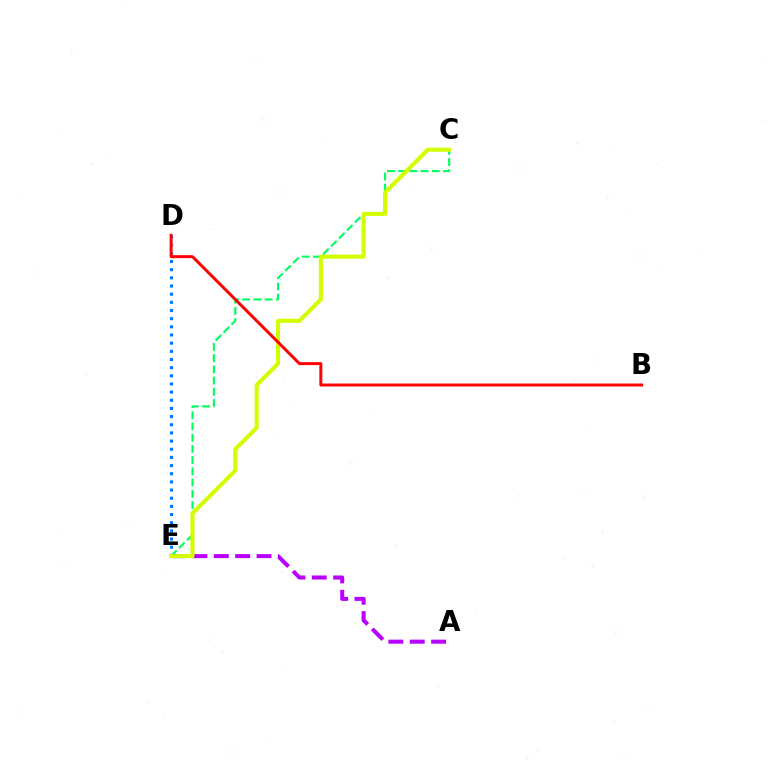{('D', 'E'): [{'color': '#0074ff', 'line_style': 'dotted', 'thickness': 2.22}], ('C', 'E'): [{'color': '#00ff5c', 'line_style': 'dashed', 'thickness': 1.52}, {'color': '#d1ff00', 'line_style': 'solid', 'thickness': 2.94}], ('A', 'E'): [{'color': '#b900ff', 'line_style': 'dashed', 'thickness': 2.9}], ('B', 'D'): [{'color': '#ff0000', 'line_style': 'solid', 'thickness': 2.13}]}